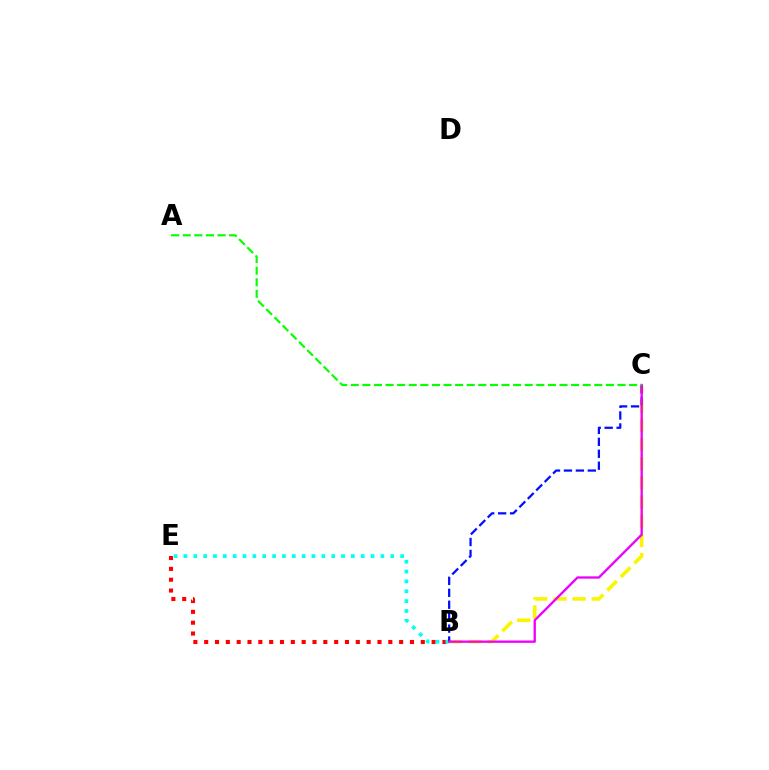{('B', 'C'): [{'color': '#fcf500', 'line_style': 'dashed', 'thickness': 2.61}, {'color': '#0010ff', 'line_style': 'dashed', 'thickness': 1.62}, {'color': '#ee00ff', 'line_style': 'solid', 'thickness': 1.68}], ('B', 'E'): [{'color': '#ff0000', 'line_style': 'dotted', 'thickness': 2.94}, {'color': '#00fff6', 'line_style': 'dotted', 'thickness': 2.68}], ('A', 'C'): [{'color': '#08ff00', 'line_style': 'dashed', 'thickness': 1.58}]}